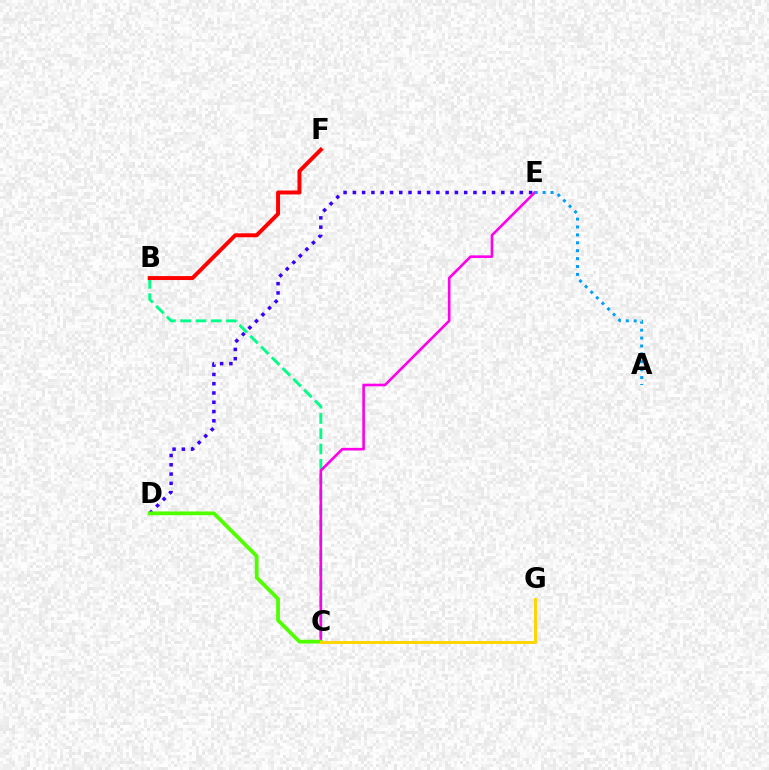{('D', 'E'): [{'color': '#3700ff', 'line_style': 'dotted', 'thickness': 2.52}], ('B', 'C'): [{'color': '#00ff86', 'line_style': 'dashed', 'thickness': 2.07}], ('C', 'E'): [{'color': '#ff00ed', 'line_style': 'solid', 'thickness': 1.88}], ('A', 'E'): [{'color': '#009eff', 'line_style': 'dotted', 'thickness': 2.15}], ('C', 'D'): [{'color': '#4fff00', 'line_style': 'solid', 'thickness': 2.72}], ('B', 'F'): [{'color': '#ff0000', 'line_style': 'solid', 'thickness': 2.84}], ('C', 'G'): [{'color': '#ffd500', 'line_style': 'solid', 'thickness': 2.12}]}